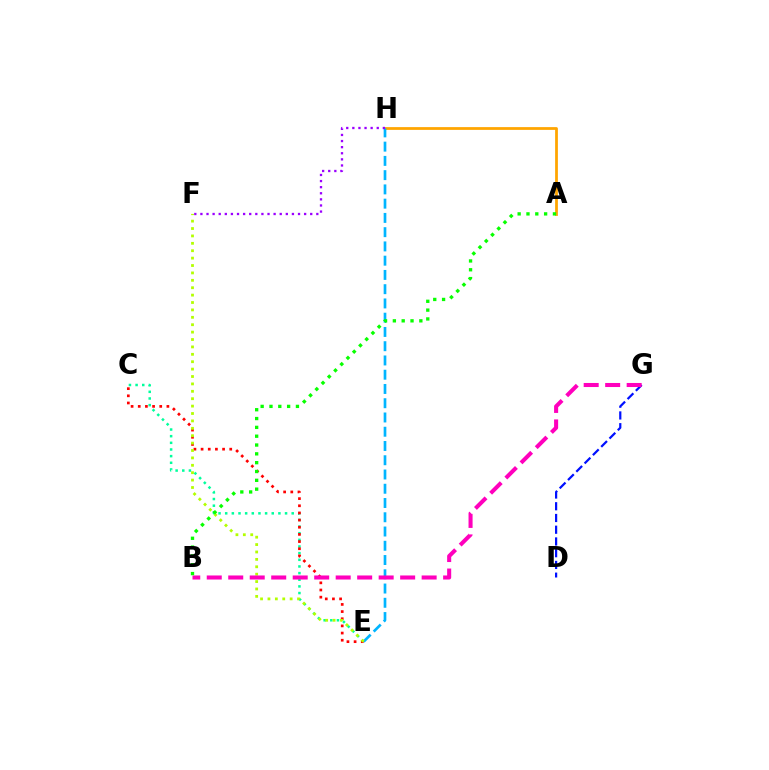{('D', 'G'): [{'color': '#0010ff', 'line_style': 'dashed', 'thickness': 1.59}], ('A', 'H'): [{'color': '#ffa500', 'line_style': 'solid', 'thickness': 1.99}], ('C', 'E'): [{'color': '#00ff9d', 'line_style': 'dotted', 'thickness': 1.81}, {'color': '#ff0000', 'line_style': 'dotted', 'thickness': 1.95}], ('E', 'H'): [{'color': '#00b5ff', 'line_style': 'dashed', 'thickness': 1.94}], ('E', 'F'): [{'color': '#b3ff00', 'line_style': 'dotted', 'thickness': 2.01}], ('B', 'G'): [{'color': '#ff00bd', 'line_style': 'dashed', 'thickness': 2.92}], ('A', 'B'): [{'color': '#08ff00', 'line_style': 'dotted', 'thickness': 2.4}], ('F', 'H'): [{'color': '#9b00ff', 'line_style': 'dotted', 'thickness': 1.66}]}